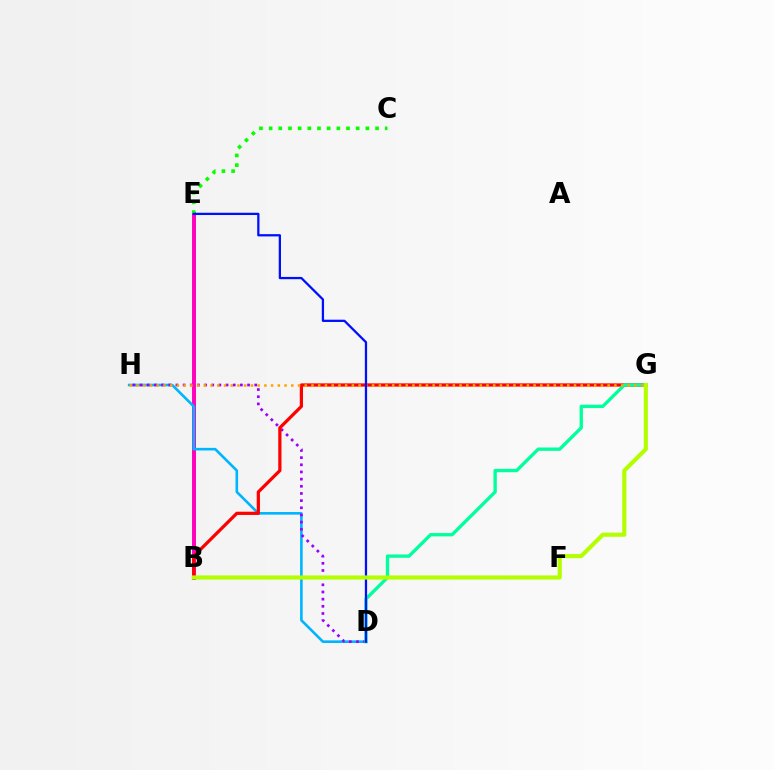{('B', 'E'): [{'color': '#ff00bd', 'line_style': 'solid', 'thickness': 2.83}], ('C', 'E'): [{'color': '#08ff00', 'line_style': 'dotted', 'thickness': 2.63}], ('D', 'H'): [{'color': '#00b5ff', 'line_style': 'solid', 'thickness': 1.89}, {'color': '#9b00ff', 'line_style': 'dotted', 'thickness': 1.95}], ('B', 'G'): [{'color': '#ff0000', 'line_style': 'solid', 'thickness': 2.33}, {'color': '#b3ff00', 'line_style': 'solid', 'thickness': 2.97}], ('D', 'G'): [{'color': '#00ff9d', 'line_style': 'solid', 'thickness': 2.4}], ('G', 'H'): [{'color': '#ffa500', 'line_style': 'dotted', 'thickness': 1.83}], ('D', 'E'): [{'color': '#0010ff', 'line_style': 'solid', 'thickness': 1.64}]}